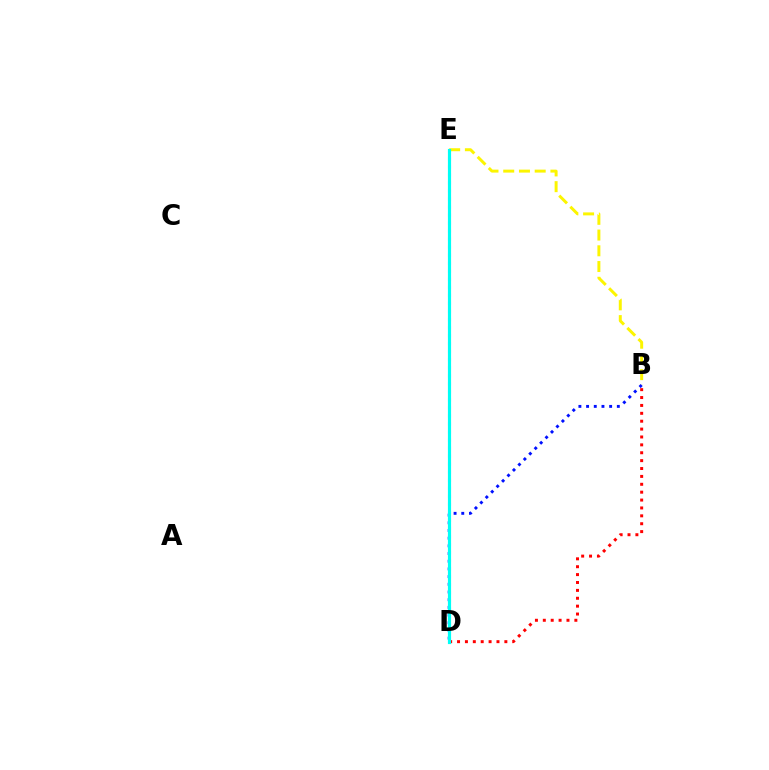{('B', 'E'): [{'color': '#fcf500', 'line_style': 'dashed', 'thickness': 2.14}], ('B', 'D'): [{'color': '#0010ff', 'line_style': 'dotted', 'thickness': 2.09}, {'color': '#ff0000', 'line_style': 'dotted', 'thickness': 2.14}], ('D', 'E'): [{'color': '#08ff00', 'line_style': 'solid', 'thickness': 2.07}, {'color': '#ee00ff', 'line_style': 'dotted', 'thickness': 2.18}, {'color': '#00fff6', 'line_style': 'solid', 'thickness': 2.28}]}